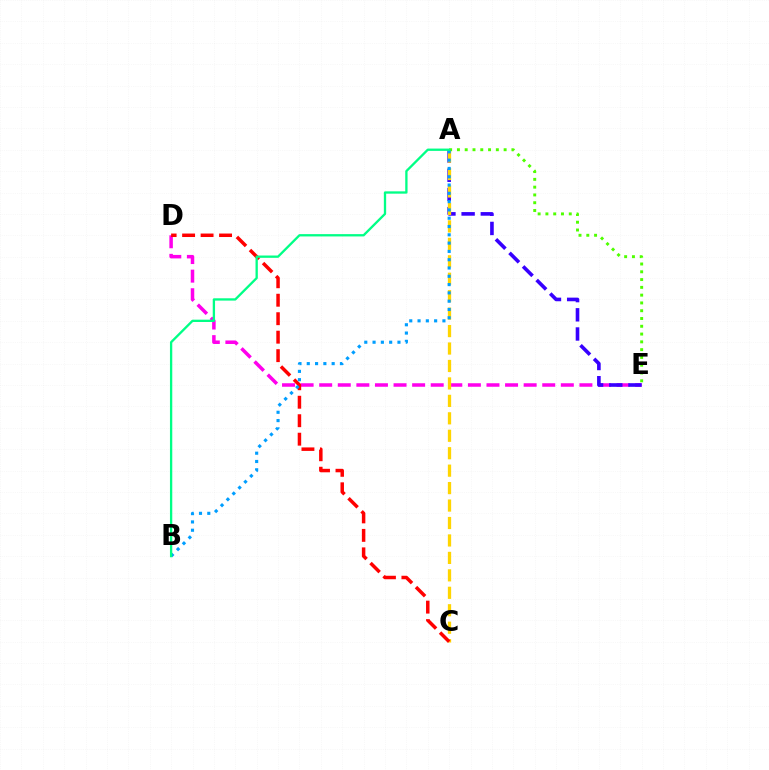{('D', 'E'): [{'color': '#ff00ed', 'line_style': 'dashed', 'thickness': 2.53}], ('A', 'E'): [{'color': '#3700ff', 'line_style': 'dashed', 'thickness': 2.61}, {'color': '#4fff00', 'line_style': 'dotted', 'thickness': 2.12}], ('A', 'C'): [{'color': '#ffd500', 'line_style': 'dashed', 'thickness': 2.37}], ('C', 'D'): [{'color': '#ff0000', 'line_style': 'dashed', 'thickness': 2.51}], ('A', 'B'): [{'color': '#009eff', 'line_style': 'dotted', 'thickness': 2.25}, {'color': '#00ff86', 'line_style': 'solid', 'thickness': 1.67}]}